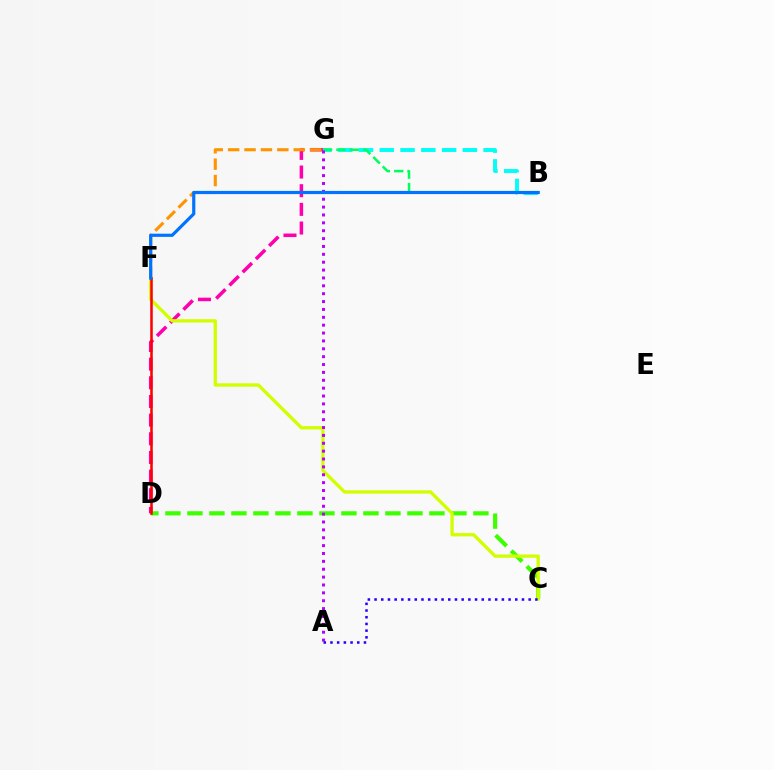{('B', 'G'): [{'color': '#00fff6', 'line_style': 'dashed', 'thickness': 2.82}, {'color': '#00ff5c', 'line_style': 'dashed', 'thickness': 1.81}], ('D', 'G'): [{'color': '#ff00ac', 'line_style': 'dashed', 'thickness': 2.54}], ('C', 'D'): [{'color': '#3dff00', 'line_style': 'dashed', 'thickness': 2.99}], ('C', 'F'): [{'color': '#d1ff00', 'line_style': 'solid', 'thickness': 2.39}], ('A', 'G'): [{'color': '#b900ff', 'line_style': 'dotted', 'thickness': 2.14}], ('F', 'G'): [{'color': '#ff9400', 'line_style': 'dashed', 'thickness': 2.23}], ('D', 'F'): [{'color': '#ff0000', 'line_style': 'solid', 'thickness': 1.82}], ('A', 'C'): [{'color': '#2500ff', 'line_style': 'dotted', 'thickness': 1.82}], ('B', 'F'): [{'color': '#0074ff', 'line_style': 'solid', 'thickness': 2.29}]}